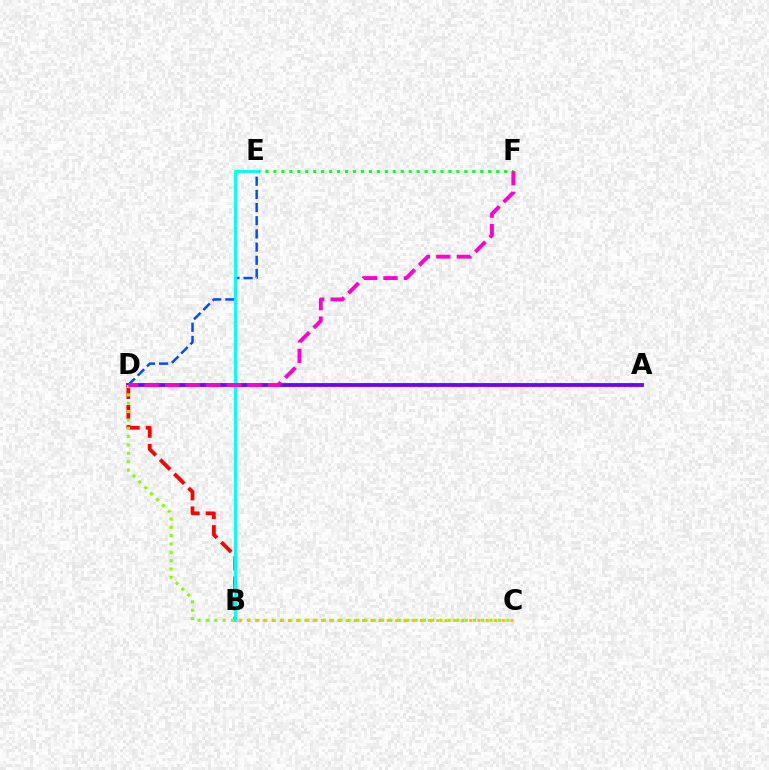{('A', 'D'): [{'color': '#7200ff', 'line_style': 'solid', 'thickness': 2.75}], ('D', 'E'): [{'color': '#004bff', 'line_style': 'dashed', 'thickness': 1.79}], ('B', 'D'): [{'color': '#ff0000', 'line_style': 'dashed', 'thickness': 2.73}], ('E', 'F'): [{'color': '#00ff39', 'line_style': 'dotted', 'thickness': 2.16}], ('B', 'E'): [{'color': '#00fff6', 'line_style': 'solid', 'thickness': 2.08}], ('C', 'D'): [{'color': '#84ff00', 'line_style': 'dotted', 'thickness': 2.27}], ('B', 'C'): [{'color': '#ffbd00', 'line_style': 'dotted', 'thickness': 2.24}], ('D', 'F'): [{'color': '#ff00cf', 'line_style': 'dashed', 'thickness': 2.79}]}